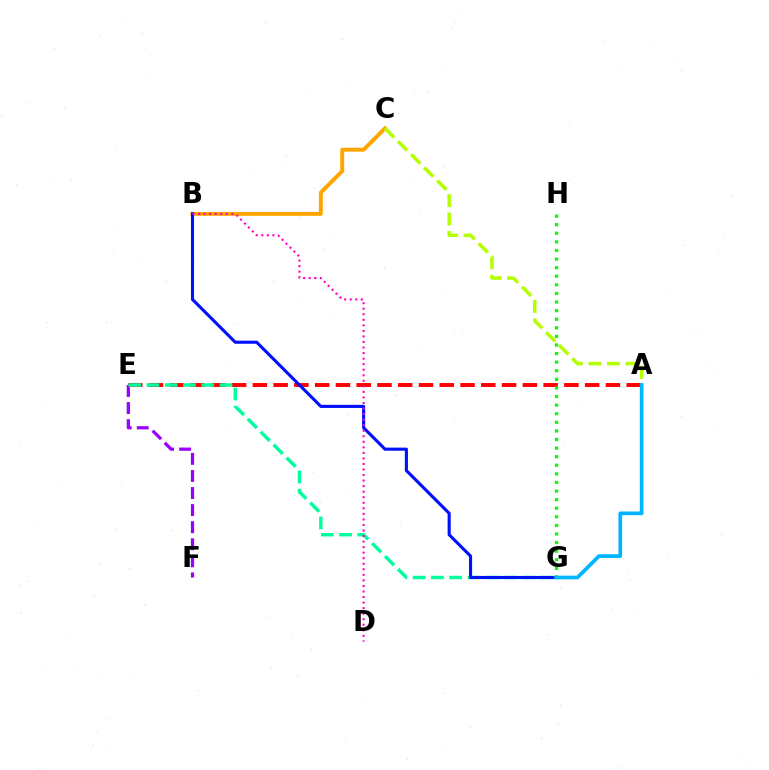{('A', 'E'): [{'color': '#ff0000', 'line_style': 'dashed', 'thickness': 2.82}], ('E', 'F'): [{'color': '#9b00ff', 'line_style': 'dashed', 'thickness': 2.32}], ('E', 'G'): [{'color': '#00ff9d', 'line_style': 'dashed', 'thickness': 2.48}], ('B', 'C'): [{'color': '#ffa500', 'line_style': 'solid', 'thickness': 2.83}], ('B', 'G'): [{'color': '#0010ff', 'line_style': 'solid', 'thickness': 2.23}], ('B', 'D'): [{'color': '#ff00bd', 'line_style': 'dotted', 'thickness': 1.51}], ('G', 'H'): [{'color': '#08ff00', 'line_style': 'dotted', 'thickness': 2.33}], ('A', 'C'): [{'color': '#b3ff00', 'line_style': 'dashed', 'thickness': 2.51}], ('A', 'G'): [{'color': '#00b5ff', 'line_style': 'solid', 'thickness': 2.66}]}